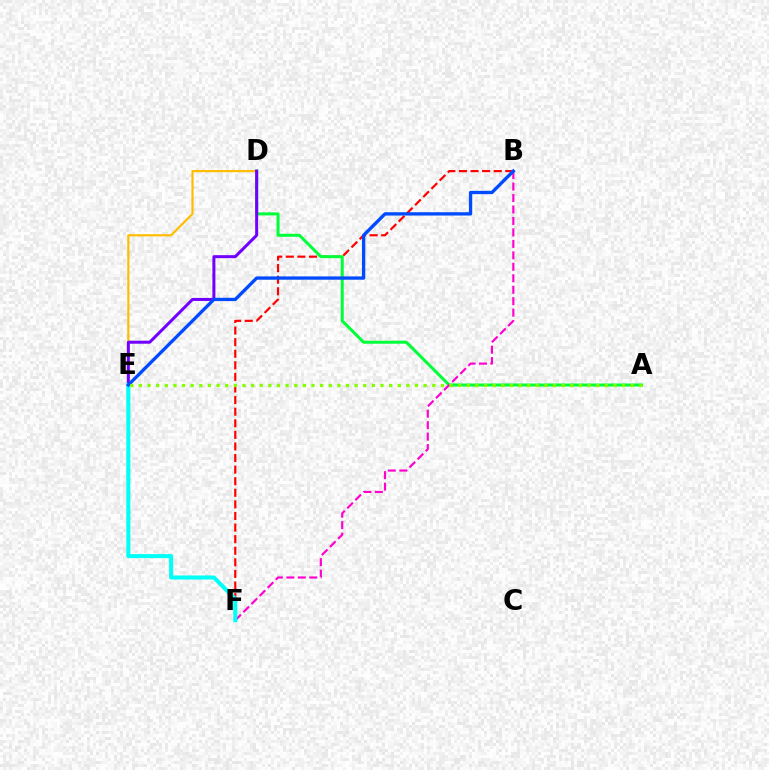{('D', 'E'): [{'color': '#ffbd00', 'line_style': 'solid', 'thickness': 1.57}, {'color': '#7200ff', 'line_style': 'solid', 'thickness': 2.17}], ('B', 'F'): [{'color': '#ff0000', 'line_style': 'dashed', 'thickness': 1.57}, {'color': '#ff00cf', 'line_style': 'dashed', 'thickness': 1.56}], ('A', 'D'): [{'color': '#00ff39', 'line_style': 'solid', 'thickness': 2.17}], ('E', 'F'): [{'color': '#00fff6', 'line_style': 'solid', 'thickness': 2.92}], ('B', 'E'): [{'color': '#004bff', 'line_style': 'solid', 'thickness': 2.39}], ('A', 'E'): [{'color': '#84ff00', 'line_style': 'dotted', 'thickness': 2.34}]}